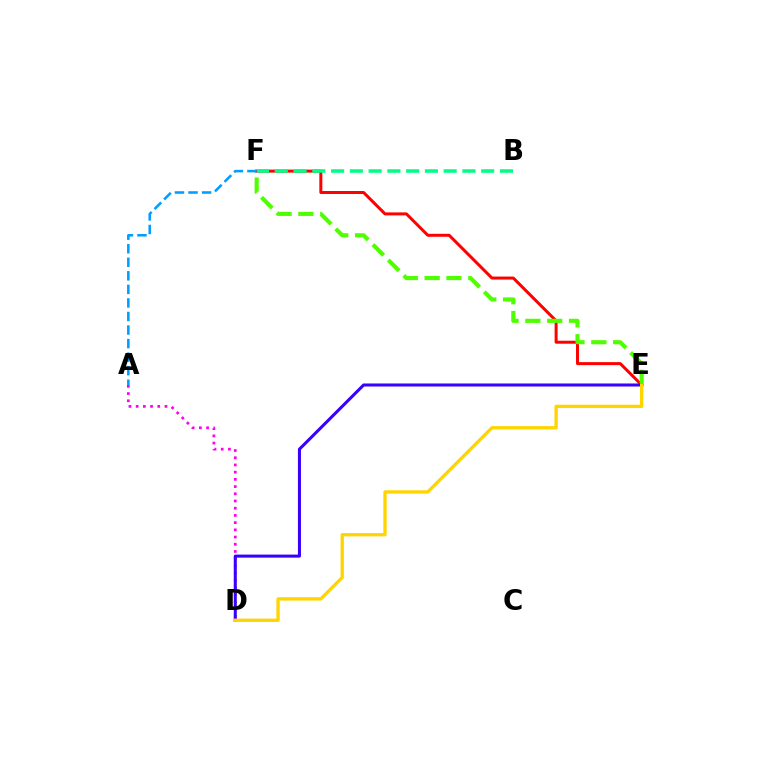{('A', 'D'): [{'color': '#ff00ed', 'line_style': 'dotted', 'thickness': 1.96}], ('E', 'F'): [{'color': '#ff0000', 'line_style': 'solid', 'thickness': 2.15}, {'color': '#4fff00', 'line_style': 'dashed', 'thickness': 2.97}], ('D', 'E'): [{'color': '#3700ff', 'line_style': 'solid', 'thickness': 2.19}, {'color': '#ffd500', 'line_style': 'solid', 'thickness': 2.4}], ('B', 'F'): [{'color': '#00ff86', 'line_style': 'dashed', 'thickness': 2.55}], ('A', 'F'): [{'color': '#009eff', 'line_style': 'dashed', 'thickness': 1.84}]}